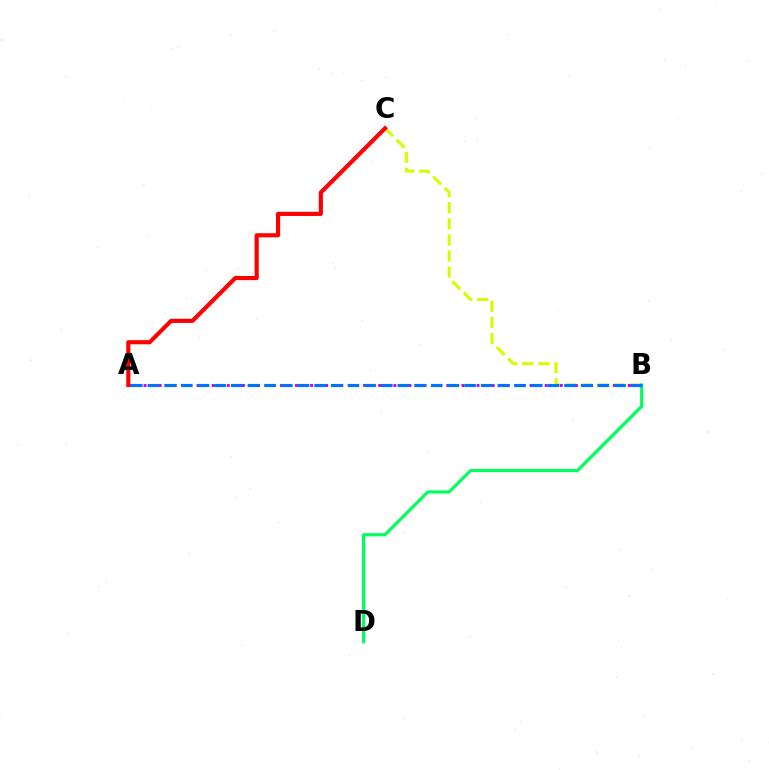{('B', 'C'): [{'color': '#d1ff00', 'line_style': 'dashed', 'thickness': 2.19}], ('B', 'D'): [{'color': '#00ff5c', 'line_style': 'solid', 'thickness': 2.28}], ('A', 'B'): [{'color': '#b900ff', 'line_style': 'dotted', 'thickness': 2.06}, {'color': '#0074ff', 'line_style': 'dashed', 'thickness': 2.26}], ('A', 'C'): [{'color': '#ff0000', 'line_style': 'solid', 'thickness': 2.98}]}